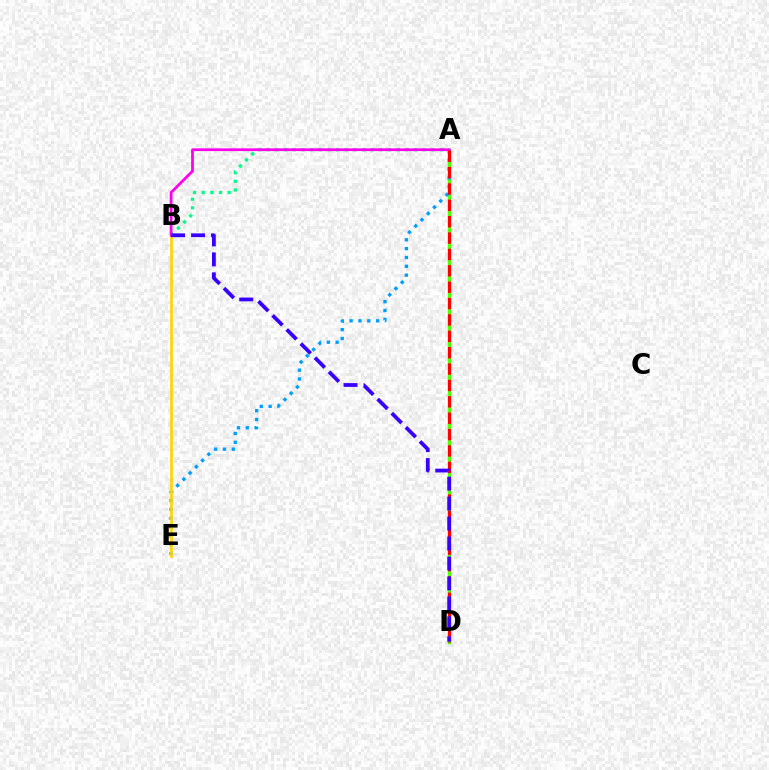{('A', 'D'): [{'color': '#4fff00', 'line_style': 'solid', 'thickness': 2.47}, {'color': '#ff0000', 'line_style': 'dashed', 'thickness': 2.22}], ('A', 'B'): [{'color': '#00ff86', 'line_style': 'dotted', 'thickness': 2.35}, {'color': '#ff00ed', 'line_style': 'solid', 'thickness': 1.98}], ('A', 'E'): [{'color': '#009eff', 'line_style': 'dotted', 'thickness': 2.4}], ('B', 'E'): [{'color': '#ffd500', 'line_style': 'solid', 'thickness': 1.92}], ('B', 'D'): [{'color': '#3700ff', 'line_style': 'dashed', 'thickness': 2.71}]}